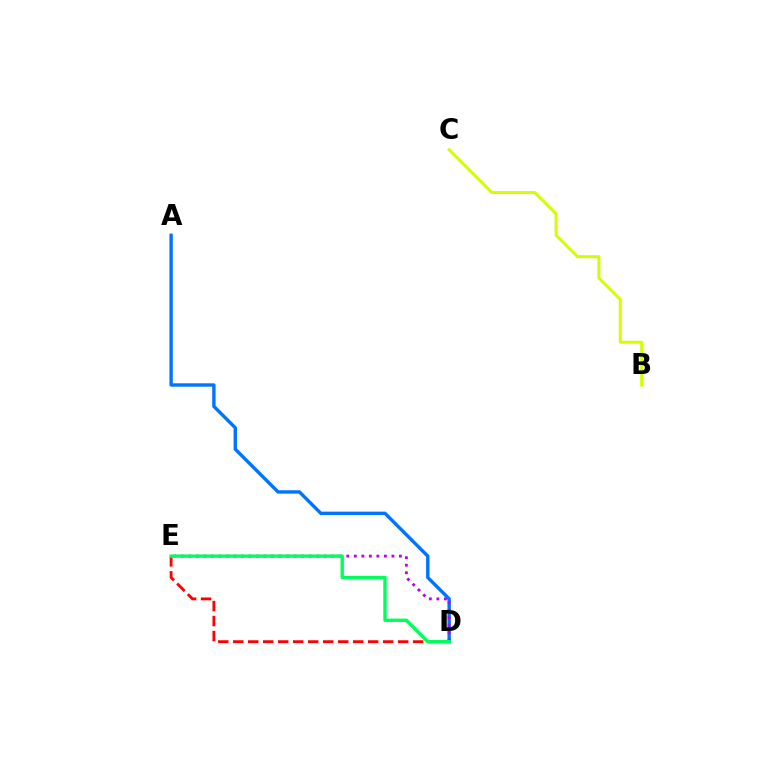{('A', 'D'): [{'color': '#0074ff', 'line_style': 'solid', 'thickness': 2.43}], ('D', 'E'): [{'color': '#b900ff', 'line_style': 'dotted', 'thickness': 2.04}, {'color': '#ff0000', 'line_style': 'dashed', 'thickness': 2.04}, {'color': '#00ff5c', 'line_style': 'solid', 'thickness': 2.43}], ('B', 'C'): [{'color': '#d1ff00', 'line_style': 'solid', 'thickness': 2.16}]}